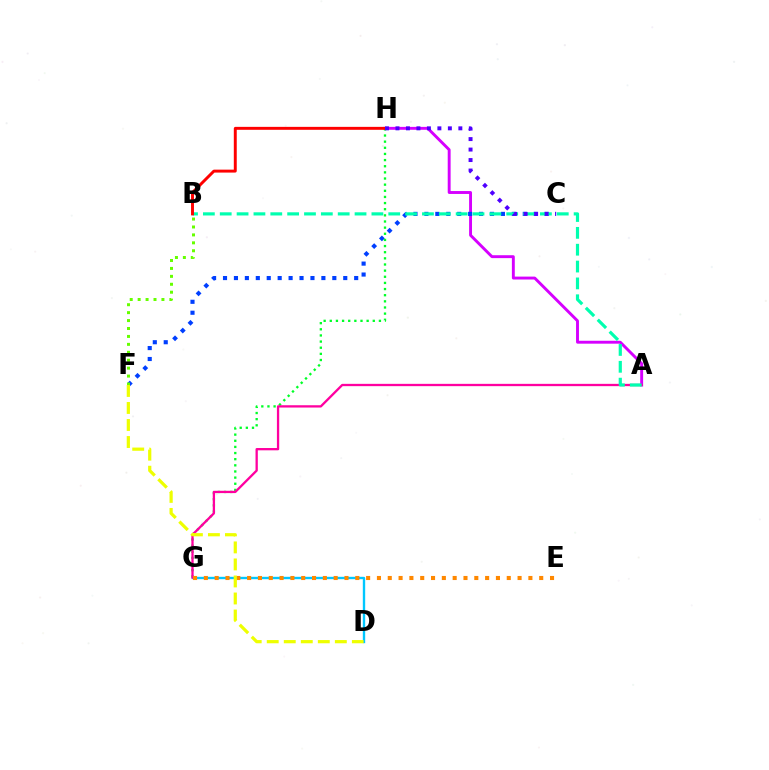{('A', 'H'): [{'color': '#d600ff', 'line_style': 'solid', 'thickness': 2.09}], ('C', 'F'): [{'color': '#003fff', 'line_style': 'dotted', 'thickness': 2.97}], ('D', 'G'): [{'color': '#00c7ff', 'line_style': 'solid', 'thickness': 1.7}], ('B', 'F'): [{'color': '#66ff00', 'line_style': 'dotted', 'thickness': 2.15}], ('G', 'H'): [{'color': '#00ff27', 'line_style': 'dotted', 'thickness': 1.67}], ('A', 'G'): [{'color': '#ff00a0', 'line_style': 'solid', 'thickness': 1.66}], ('E', 'G'): [{'color': '#ff8800', 'line_style': 'dotted', 'thickness': 2.94}], ('A', 'B'): [{'color': '#00ffaf', 'line_style': 'dashed', 'thickness': 2.29}], ('D', 'F'): [{'color': '#eeff00', 'line_style': 'dashed', 'thickness': 2.31}], ('B', 'H'): [{'color': '#ff0000', 'line_style': 'solid', 'thickness': 2.12}], ('C', 'H'): [{'color': '#4f00ff', 'line_style': 'dotted', 'thickness': 2.85}]}